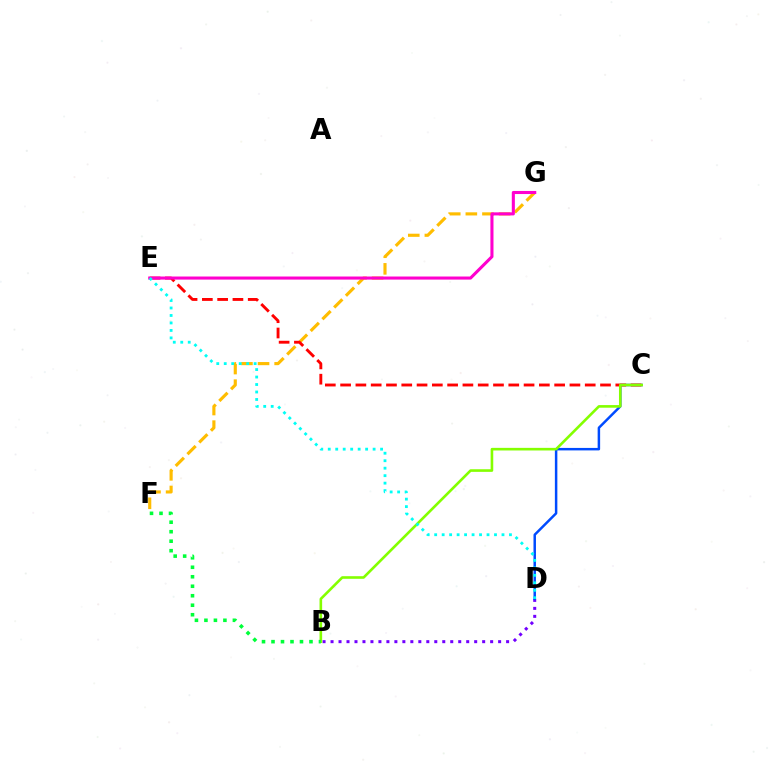{('F', 'G'): [{'color': '#ffbd00', 'line_style': 'dashed', 'thickness': 2.26}], ('B', 'D'): [{'color': '#7200ff', 'line_style': 'dotted', 'thickness': 2.17}], ('C', 'D'): [{'color': '#004bff', 'line_style': 'solid', 'thickness': 1.79}], ('C', 'E'): [{'color': '#ff0000', 'line_style': 'dashed', 'thickness': 2.08}], ('B', 'C'): [{'color': '#84ff00', 'line_style': 'solid', 'thickness': 1.88}], ('E', 'G'): [{'color': '#ff00cf', 'line_style': 'solid', 'thickness': 2.22}], ('B', 'F'): [{'color': '#00ff39', 'line_style': 'dotted', 'thickness': 2.58}], ('D', 'E'): [{'color': '#00fff6', 'line_style': 'dotted', 'thickness': 2.03}]}